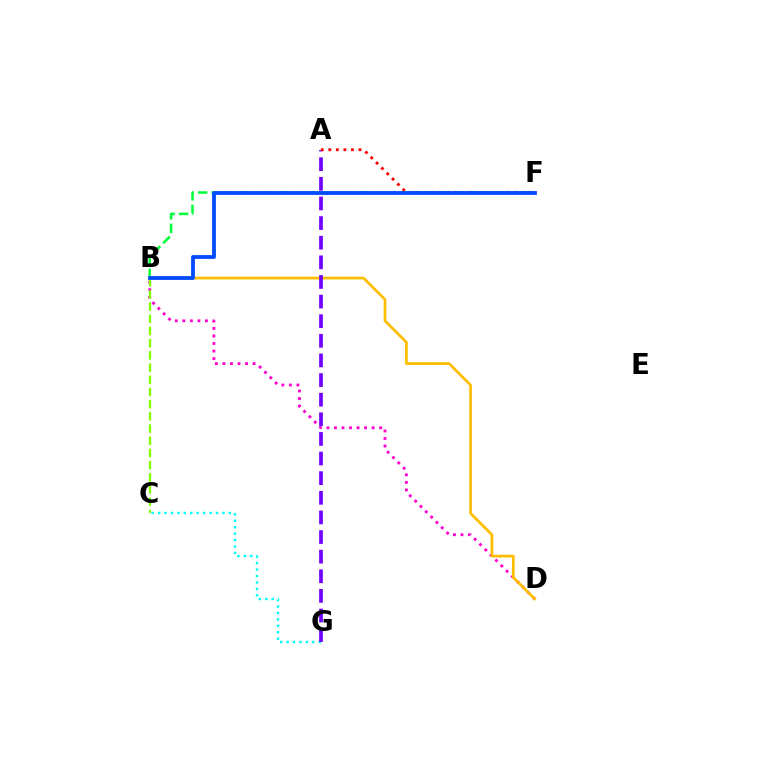{('B', 'D'): [{'color': '#ff00cf', 'line_style': 'dotted', 'thickness': 2.05}, {'color': '#ffbd00', 'line_style': 'solid', 'thickness': 1.96}], ('B', 'C'): [{'color': '#84ff00', 'line_style': 'dashed', 'thickness': 1.66}], ('C', 'G'): [{'color': '#00fff6', 'line_style': 'dotted', 'thickness': 1.75}], ('A', 'G'): [{'color': '#7200ff', 'line_style': 'dashed', 'thickness': 2.67}], ('B', 'F'): [{'color': '#00ff39', 'line_style': 'dashed', 'thickness': 1.83}, {'color': '#004bff', 'line_style': 'solid', 'thickness': 2.73}], ('A', 'F'): [{'color': '#ff0000', 'line_style': 'dotted', 'thickness': 2.05}]}